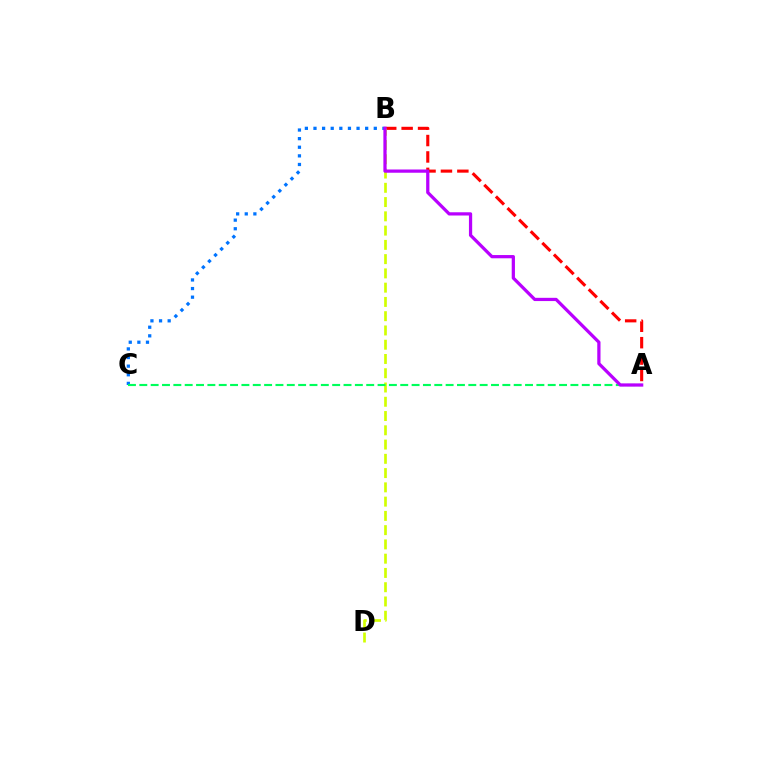{('A', 'B'): [{'color': '#ff0000', 'line_style': 'dashed', 'thickness': 2.23}, {'color': '#b900ff', 'line_style': 'solid', 'thickness': 2.33}], ('B', 'D'): [{'color': '#d1ff00', 'line_style': 'dashed', 'thickness': 1.94}], ('B', 'C'): [{'color': '#0074ff', 'line_style': 'dotted', 'thickness': 2.34}], ('A', 'C'): [{'color': '#00ff5c', 'line_style': 'dashed', 'thickness': 1.54}]}